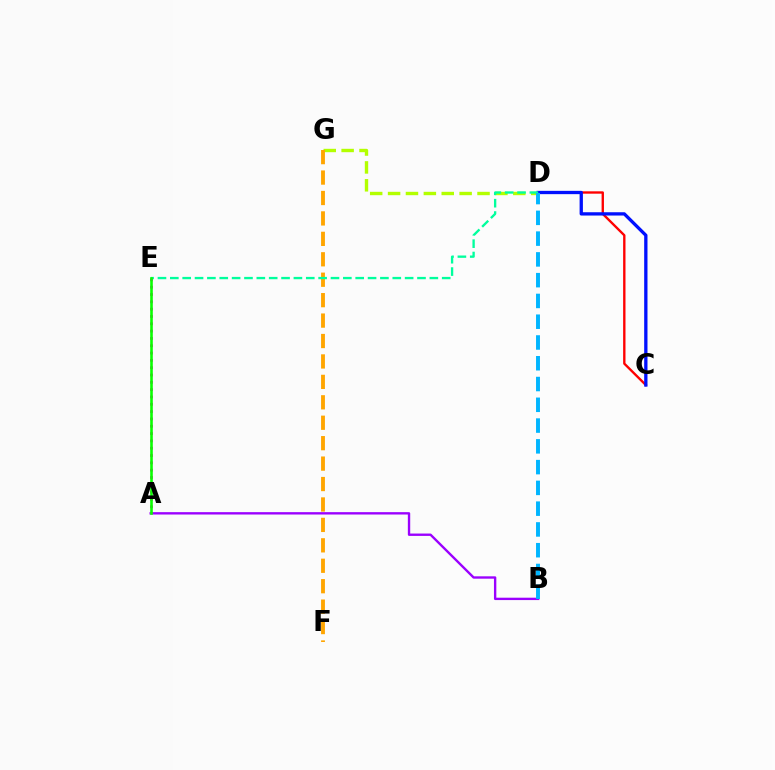{('C', 'D'): [{'color': '#ff0000', 'line_style': 'solid', 'thickness': 1.7}, {'color': '#0010ff', 'line_style': 'solid', 'thickness': 2.38}], ('D', 'G'): [{'color': '#b3ff00', 'line_style': 'dashed', 'thickness': 2.43}], ('F', 'G'): [{'color': '#ffa500', 'line_style': 'dashed', 'thickness': 2.78}], ('A', 'B'): [{'color': '#9b00ff', 'line_style': 'solid', 'thickness': 1.7}], ('D', 'E'): [{'color': '#00ff9d', 'line_style': 'dashed', 'thickness': 1.68}], ('A', 'E'): [{'color': '#ff00bd', 'line_style': 'dotted', 'thickness': 1.99}, {'color': '#08ff00', 'line_style': 'solid', 'thickness': 1.87}], ('B', 'D'): [{'color': '#00b5ff', 'line_style': 'dashed', 'thickness': 2.82}]}